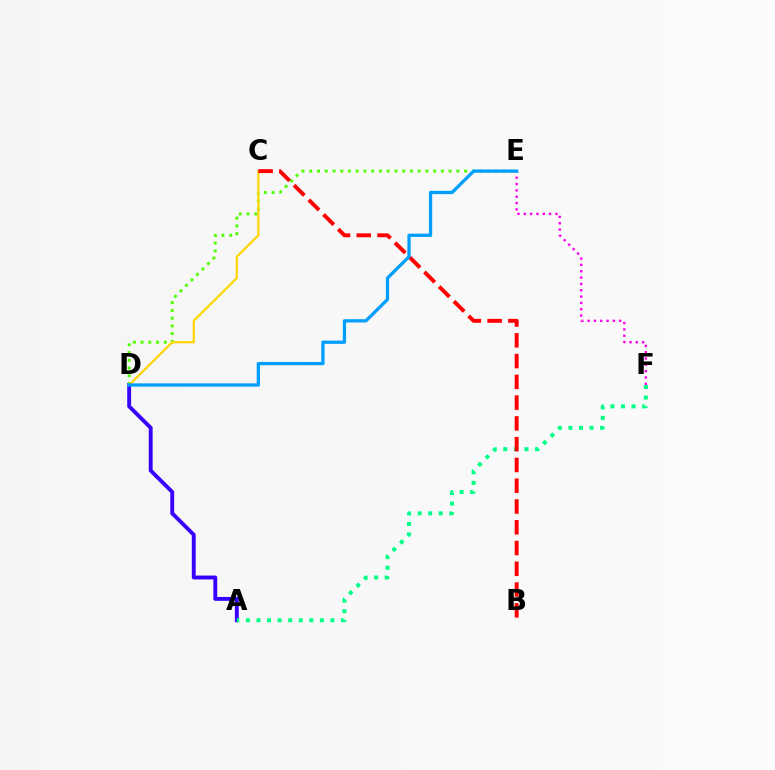{('E', 'F'): [{'color': '#ff00ed', 'line_style': 'dotted', 'thickness': 1.72}], ('A', 'D'): [{'color': '#3700ff', 'line_style': 'solid', 'thickness': 2.79}], ('D', 'E'): [{'color': '#4fff00', 'line_style': 'dotted', 'thickness': 2.1}, {'color': '#009eff', 'line_style': 'solid', 'thickness': 2.36}], ('C', 'D'): [{'color': '#ffd500', 'line_style': 'solid', 'thickness': 1.58}], ('A', 'F'): [{'color': '#00ff86', 'line_style': 'dotted', 'thickness': 2.87}], ('B', 'C'): [{'color': '#ff0000', 'line_style': 'dashed', 'thickness': 2.82}]}